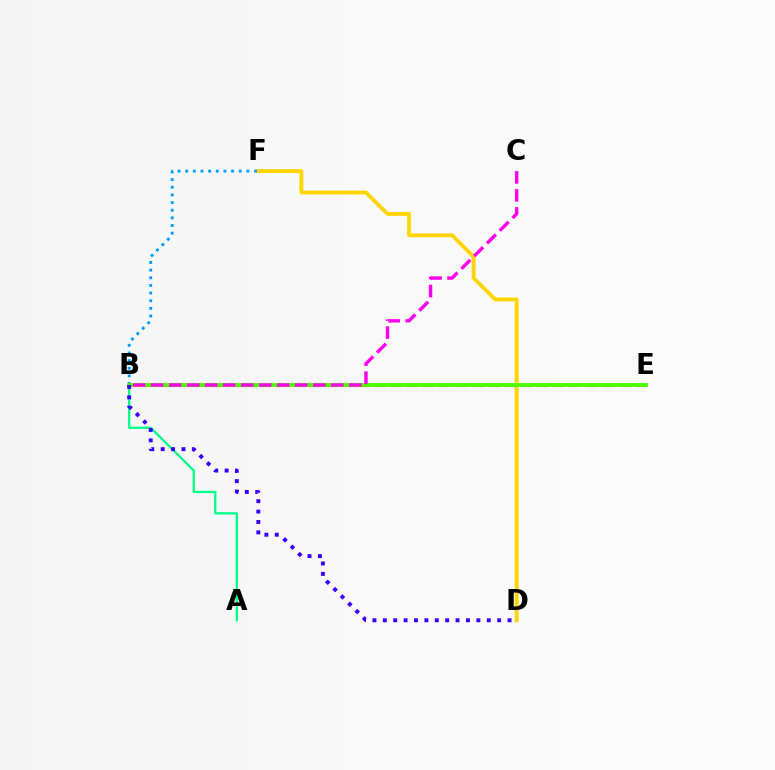{('A', 'B'): [{'color': '#00ff86', 'line_style': 'solid', 'thickness': 1.64}], ('D', 'F'): [{'color': '#ffd500', 'line_style': 'solid', 'thickness': 2.77}], ('B', 'E'): [{'color': '#ff0000', 'line_style': 'dashed', 'thickness': 2.22}, {'color': '#4fff00', 'line_style': 'solid', 'thickness': 2.79}], ('B', 'F'): [{'color': '#009eff', 'line_style': 'dotted', 'thickness': 2.08}], ('B', 'D'): [{'color': '#3700ff', 'line_style': 'dotted', 'thickness': 2.82}], ('B', 'C'): [{'color': '#ff00ed', 'line_style': 'dashed', 'thickness': 2.45}]}